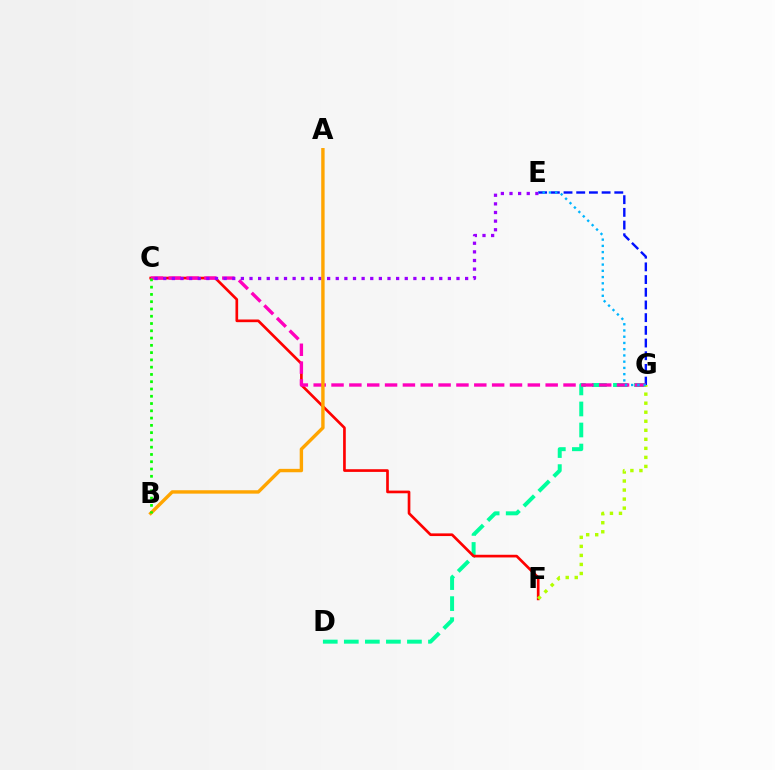{('D', 'G'): [{'color': '#00ff9d', 'line_style': 'dashed', 'thickness': 2.86}], ('C', 'F'): [{'color': '#ff0000', 'line_style': 'solid', 'thickness': 1.93}], ('E', 'G'): [{'color': '#0010ff', 'line_style': 'dashed', 'thickness': 1.72}, {'color': '#00b5ff', 'line_style': 'dotted', 'thickness': 1.69}], ('C', 'G'): [{'color': '#ff00bd', 'line_style': 'dashed', 'thickness': 2.42}], ('C', 'E'): [{'color': '#9b00ff', 'line_style': 'dotted', 'thickness': 2.34}], ('F', 'G'): [{'color': '#b3ff00', 'line_style': 'dotted', 'thickness': 2.45}], ('A', 'B'): [{'color': '#ffa500', 'line_style': 'solid', 'thickness': 2.45}], ('B', 'C'): [{'color': '#08ff00', 'line_style': 'dotted', 'thickness': 1.98}]}